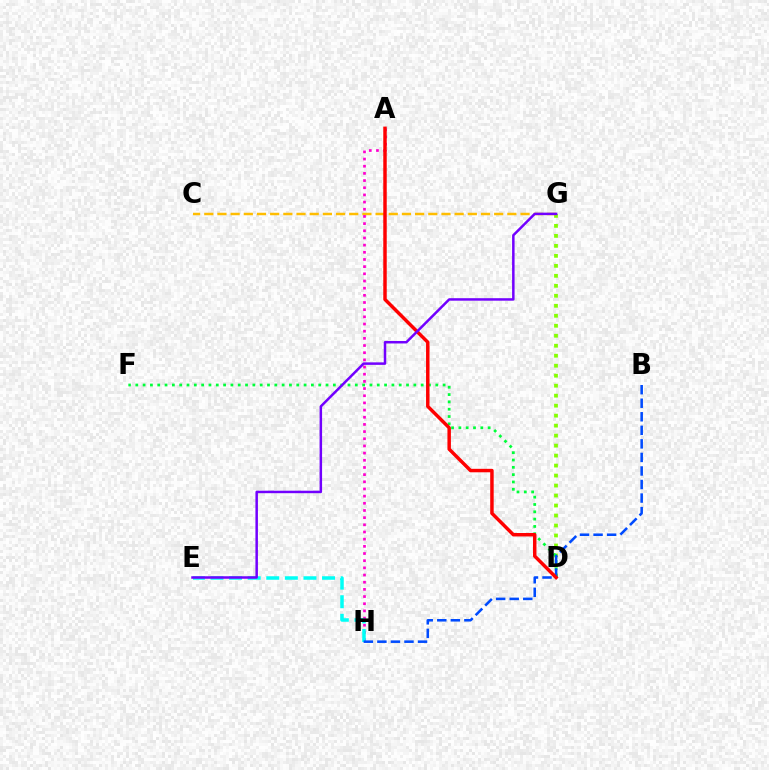{('D', 'G'): [{'color': '#84ff00', 'line_style': 'dotted', 'thickness': 2.71}], ('C', 'G'): [{'color': '#ffbd00', 'line_style': 'dashed', 'thickness': 1.79}], ('D', 'F'): [{'color': '#00ff39', 'line_style': 'dotted', 'thickness': 1.99}], ('A', 'H'): [{'color': '#ff00cf', 'line_style': 'dotted', 'thickness': 1.95}], ('E', 'H'): [{'color': '#00fff6', 'line_style': 'dashed', 'thickness': 2.53}], ('B', 'H'): [{'color': '#004bff', 'line_style': 'dashed', 'thickness': 1.84}], ('A', 'D'): [{'color': '#ff0000', 'line_style': 'solid', 'thickness': 2.49}], ('E', 'G'): [{'color': '#7200ff', 'line_style': 'solid', 'thickness': 1.8}]}